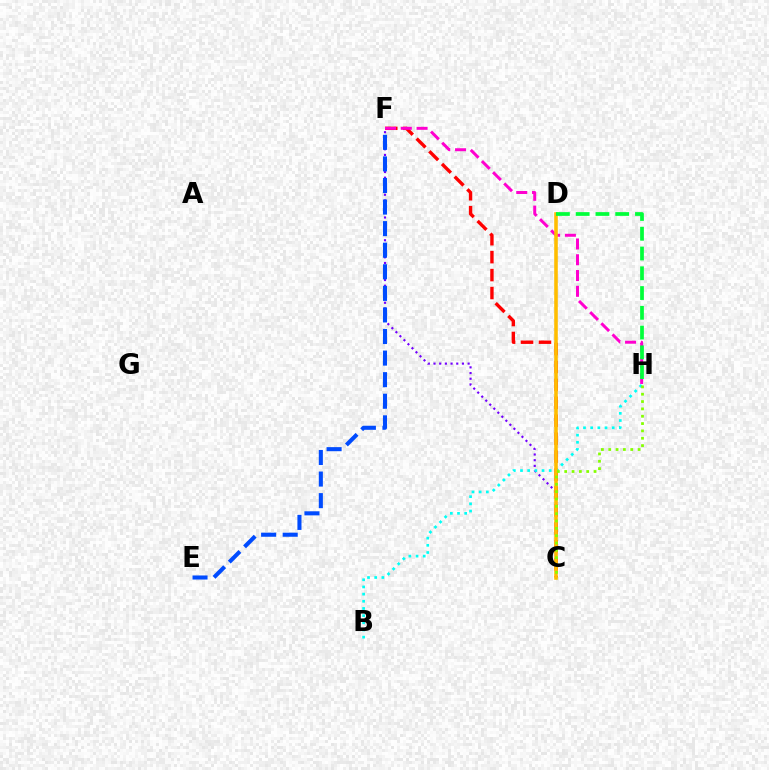{('C', 'F'): [{'color': '#7200ff', 'line_style': 'dotted', 'thickness': 1.54}, {'color': '#ff0000', 'line_style': 'dashed', 'thickness': 2.44}], ('B', 'H'): [{'color': '#00fff6', 'line_style': 'dotted', 'thickness': 1.95}], ('F', 'H'): [{'color': '#ff00cf', 'line_style': 'dashed', 'thickness': 2.14}], ('C', 'D'): [{'color': '#ffbd00', 'line_style': 'solid', 'thickness': 2.58}], ('C', 'H'): [{'color': '#84ff00', 'line_style': 'dotted', 'thickness': 1.99}], ('D', 'H'): [{'color': '#00ff39', 'line_style': 'dashed', 'thickness': 2.69}], ('E', 'F'): [{'color': '#004bff', 'line_style': 'dashed', 'thickness': 2.93}]}